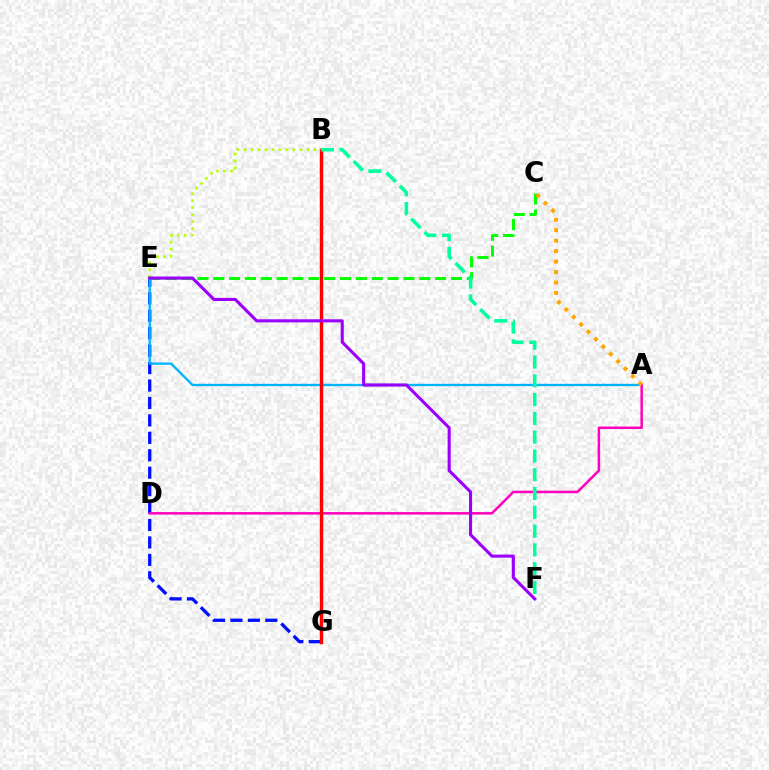{('B', 'E'): [{'color': '#b3ff00', 'line_style': 'dotted', 'thickness': 1.9}], ('E', 'G'): [{'color': '#0010ff', 'line_style': 'dashed', 'thickness': 2.37}], ('C', 'E'): [{'color': '#08ff00', 'line_style': 'dashed', 'thickness': 2.15}], ('A', 'E'): [{'color': '#00b5ff', 'line_style': 'solid', 'thickness': 1.67}], ('A', 'D'): [{'color': '#ff00bd', 'line_style': 'solid', 'thickness': 1.8}], ('B', 'G'): [{'color': '#ff0000', 'line_style': 'solid', 'thickness': 2.44}], ('E', 'F'): [{'color': '#9b00ff', 'line_style': 'solid', 'thickness': 2.23}], ('A', 'C'): [{'color': '#ffa500', 'line_style': 'dotted', 'thickness': 2.84}], ('B', 'F'): [{'color': '#00ff9d', 'line_style': 'dashed', 'thickness': 2.55}]}